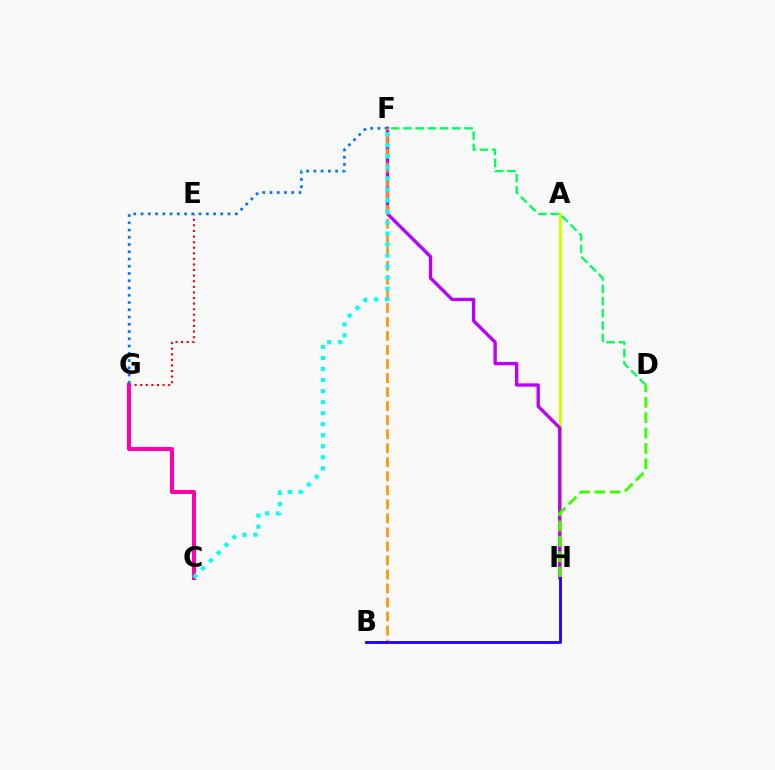{('A', 'H'): [{'color': '#d1ff00', 'line_style': 'solid', 'thickness': 2.19}], ('F', 'H'): [{'color': '#b900ff', 'line_style': 'solid', 'thickness': 2.4}], ('D', 'F'): [{'color': '#00ff5c', 'line_style': 'dashed', 'thickness': 1.66}], ('E', 'G'): [{'color': '#ff0000', 'line_style': 'dotted', 'thickness': 1.52}], ('D', 'H'): [{'color': '#3dff00', 'line_style': 'dashed', 'thickness': 2.09}], ('C', 'G'): [{'color': '#ff00ac', 'line_style': 'solid', 'thickness': 2.92}], ('F', 'G'): [{'color': '#0074ff', 'line_style': 'dotted', 'thickness': 1.97}], ('B', 'F'): [{'color': '#ff9400', 'line_style': 'dashed', 'thickness': 1.91}], ('B', 'H'): [{'color': '#2500ff', 'line_style': 'solid', 'thickness': 2.07}], ('C', 'F'): [{'color': '#00fff6', 'line_style': 'dotted', 'thickness': 3.0}]}